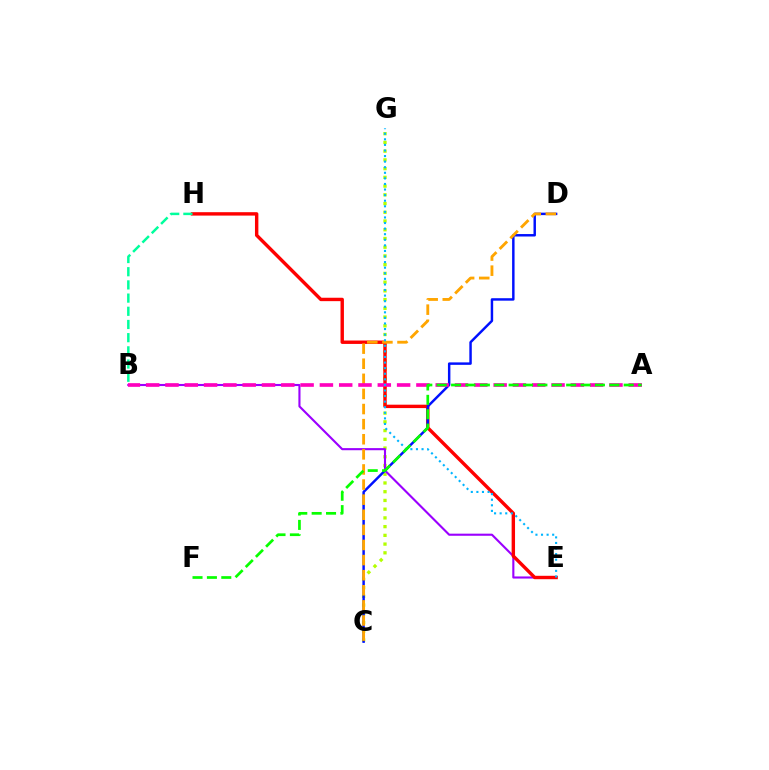{('C', 'G'): [{'color': '#b3ff00', 'line_style': 'dotted', 'thickness': 2.37}], ('B', 'E'): [{'color': '#9b00ff', 'line_style': 'solid', 'thickness': 1.52}], ('E', 'H'): [{'color': '#ff0000', 'line_style': 'solid', 'thickness': 2.45}], ('B', 'H'): [{'color': '#00ff9d', 'line_style': 'dashed', 'thickness': 1.79}], ('C', 'D'): [{'color': '#0010ff', 'line_style': 'solid', 'thickness': 1.77}, {'color': '#ffa500', 'line_style': 'dashed', 'thickness': 2.05}], ('A', 'B'): [{'color': '#ff00bd', 'line_style': 'dashed', 'thickness': 2.62}], ('E', 'G'): [{'color': '#00b5ff', 'line_style': 'dotted', 'thickness': 1.52}], ('A', 'F'): [{'color': '#08ff00', 'line_style': 'dashed', 'thickness': 1.95}]}